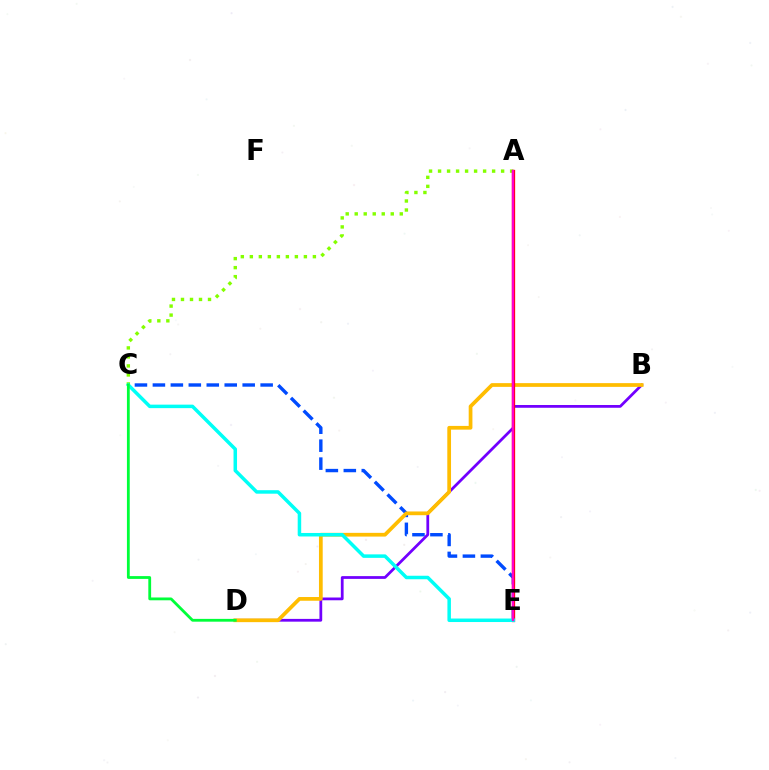{('C', 'E'): [{'color': '#004bff', 'line_style': 'dashed', 'thickness': 2.44}, {'color': '#00fff6', 'line_style': 'solid', 'thickness': 2.52}], ('B', 'D'): [{'color': '#7200ff', 'line_style': 'solid', 'thickness': 1.99}, {'color': '#ffbd00', 'line_style': 'solid', 'thickness': 2.69}], ('A', 'C'): [{'color': '#84ff00', 'line_style': 'dotted', 'thickness': 2.45}], ('A', 'E'): [{'color': '#ff0000', 'line_style': 'solid', 'thickness': 2.36}, {'color': '#ff00cf', 'line_style': 'solid', 'thickness': 1.72}], ('C', 'D'): [{'color': '#00ff39', 'line_style': 'solid', 'thickness': 2.02}]}